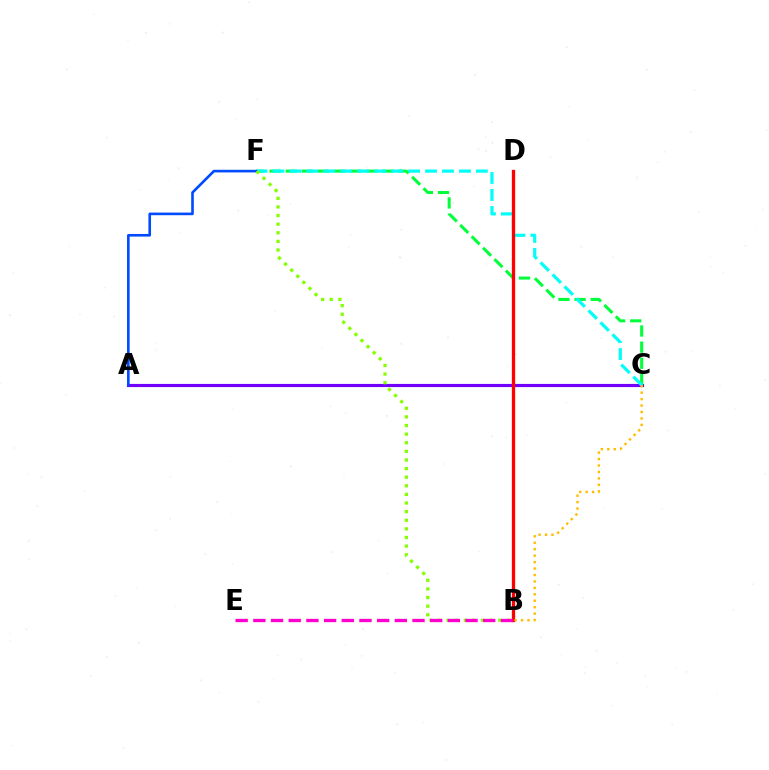{('A', 'C'): [{'color': '#7200ff', 'line_style': 'solid', 'thickness': 2.27}], ('C', 'F'): [{'color': '#00ff39', 'line_style': 'dashed', 'thickness': 2.19}, {'color': '#00fff6', 'line_style': 'dashed', 'thickness': 2.3}], ('A', 'F'): [{'color': '#004bff', 'line_style': 'solid', 'thickness': 1.89}], ('B', 'F'): [{'color': '#84ff00', 'line_style': 'dotted', 'thickness': 2.34}], ('B', 'D'): [{'color': '#ff0000', 'line_style': 'solid', 'thickness': 2.37}], ('B', 'E'): [{'color': '#ff00cf', 'line_style': 'dashed', 'thickness': 2.4}], ('B', 'C'): [{'color': '#ffbd00', 'line_style': 'dotted', 'thickness': 1.75}]}